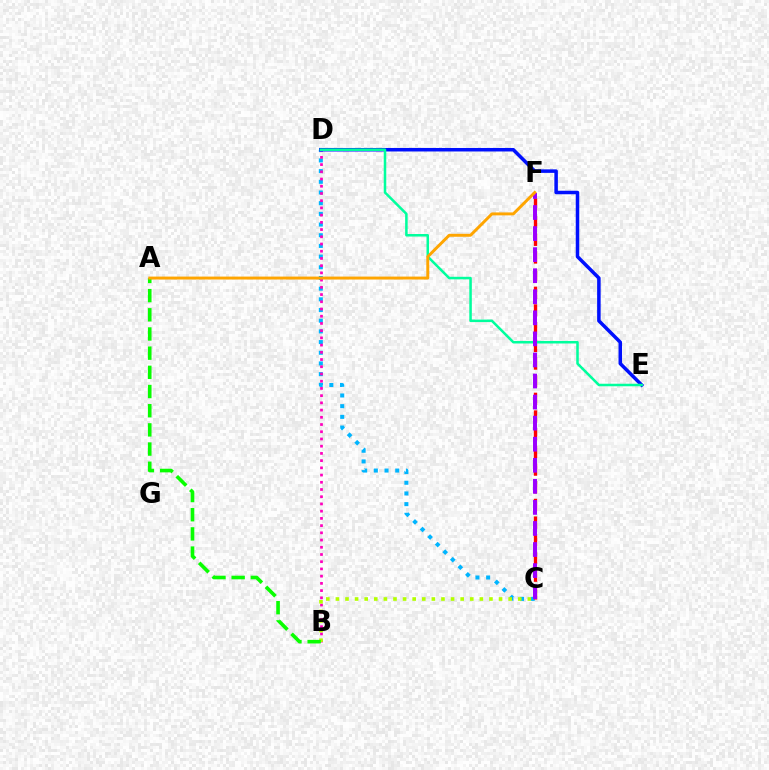{('C', 'D'): [{'color': '#00b5ff', 'line_style': 'dotted', 'thickness': 2.9}], ('B', 'D'): [{'color': '#ff00bd', 'line_style': 'dotted', 'thickness': 1.96}], ('B', 'C'): [{'color': '#b3ff00', 'line_style': 'dotted', 'thickness': 2.61}], ('C', 'F'): [{'color': '#ff0000', 'line_style': 'dashed', 'thickness': 2.4}, {'color': '#9b00ff', 'line_style': 'dashed', 'thickness': 2.86}], ('D', 'E'): [{'color': '#0010ff', 'line_style': 'solid', 'thickness': 2.53}, {'color': '#00ff9d', 'line_style': 'solid', 'thickness': 1.81}], ('A', 'B'): [{'color': '#08ff00', 'line_style': 'dashed', 'thickness': 2.61}], ('A', 'F'): [{'color': '#ffa500', 'line_style': 'solid', 'thickness': 2.12}]}